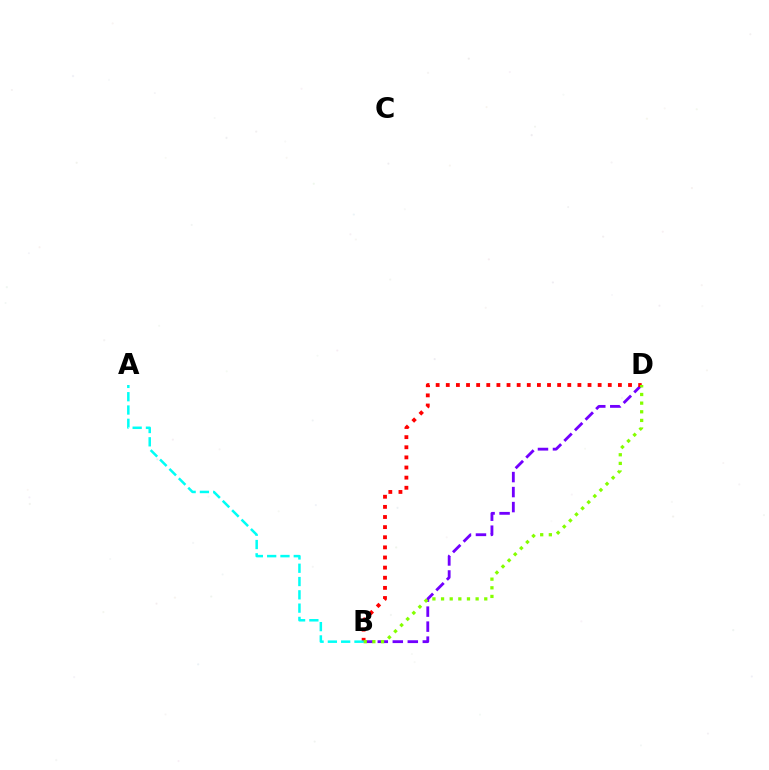{('B', 'D'): [{'color': '#7200ff', 'line_style': 'dashed', 'thickness': 2.04}, {'color': '#ff0000', 'line_style': 'dotted', 'thickness': 2.75}, {'color': '#84ff00', 'line_style': 'dotted', 'thickness': 2.35}], ('A', 'B'): [{'color': '#00fff6', 'line_style': 'dashed', 'thickness': 1.81}]}